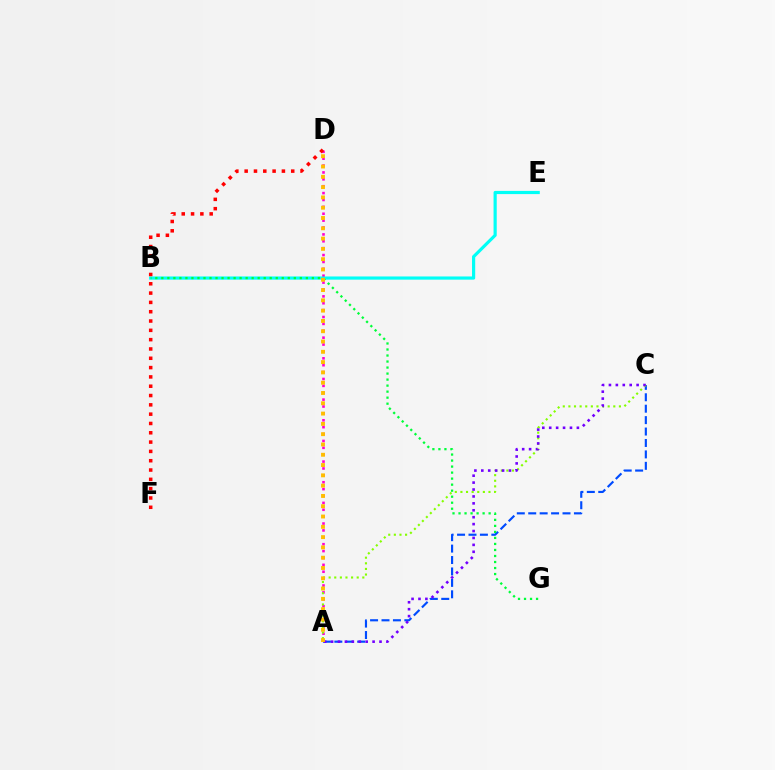{('A', 'D'): [{'color': '#ff00cf', 'line_style': 'dotted', 'thickness': 1.87}, {'color': '#ffbd00', 'line_style': 'dotted', 'thickness': 2.8}], ('B', 'E'): [{'color': '#00fff6', 'line_style': 'solid', 'thickness': 2.29}], ('A', 'C'): [{'color': '#004bff', 'line_style': 'dashed', 'thickness': 1.55}, {'color': '#84ff00', 'line_style': 'dotted', 'thickness': 1.53}, {'color': '#7200ff', 'line_style': 'dotted', 'thickness': 1.88}], ('B', 'G'): [{'color': '#00ff39', 'line_style': 'dotted', 'thickness': 1.64}], ('D', 'F'): [{'color': '#ff0000', 'line_style': 'dotted', 'thickness': 2.53}]}